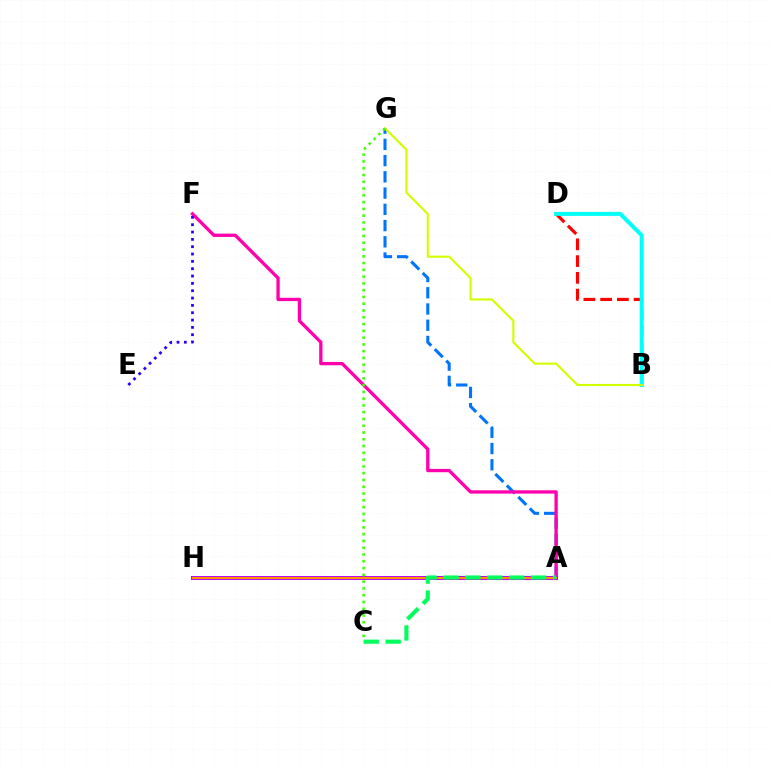{('A', 'G'): [{'color': '#0074ff', 'line_style': 'dashed', 'thickness': 2.21}], ('B', 'D'): [{'color': '#ff0000', 'line_style': 'dashed', 'thickness': 2.27}, {'color': '#00fff6', 'line_style': 'solid', 'thickness': 2.88}], ('A', 'F'): [{'color': '#ff00ac', 'line_style': 'solid', 'thickness': 2.38}], ('A', 'H'): [{'color': '#b900ff', 'line_style': 'solid', 'thickness': 2.89}, {'color': '#ff9400', 'line_style': 'solid', 'thickness': 1.55}], ('B', 'G'): [{'color': '#d1ff00', 'line_style': 'solid', 'thickness': 1.54}], ('C', 'G'): [{'color': '#3dff00', 'line_style': 'dotted', 'thickness': 1.84}], ('E', 'F'): [{'color': '#2500ff', 'line_style': 'dotted', 'thickness': 1.99}], ('A', 'C'): [{'color': '#00ff5c', 'line_style': 'dashed', 'thickness': 2.98}]}